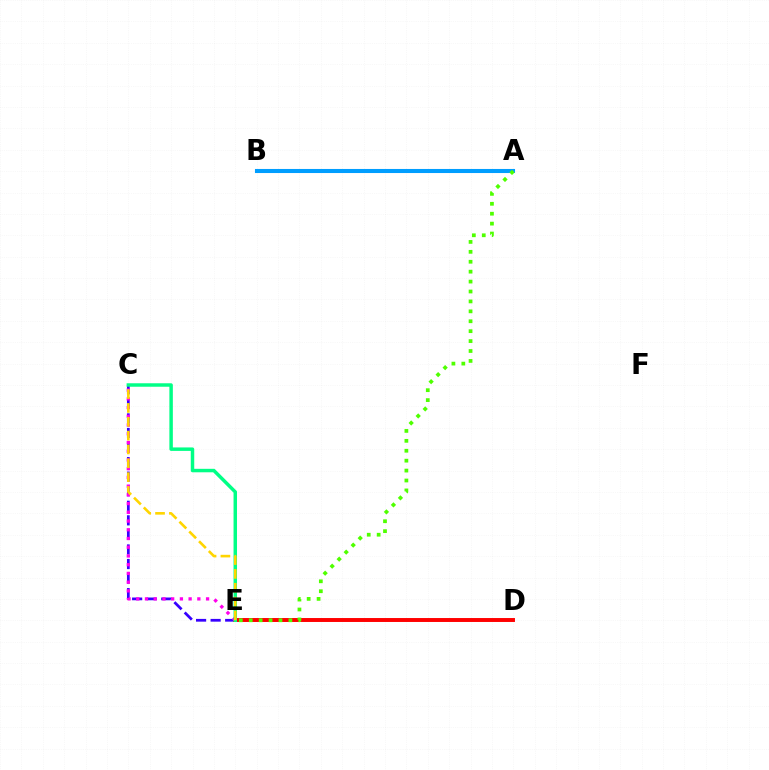{('C', 'E'): [{'color': '#3700ff', 'line_style': 'dashed', 'thickness': 1.98}, {'color': '#ff00ed', 'line_style': 'dotted', 'thickness': 2.37}, {'color': '#00ff86', 'line_style': 'solid', 'thickness': 2.5}, {'color': '#ffd500', 'line_style': 'dashed', 'thickness': 1.88}], ('D', 'E'): [{'color': '#ff0000', 'line_style': 'solid', 'thickness': 2.83}], ('A', 'B'): [{'color': '#009eff', 'line_style': 'solid', 'thickness': 2.93}], ('A', 'E'): [{'color': '#4fff00', 'line_style': 'dotted', 'thickness': 2.69}]}